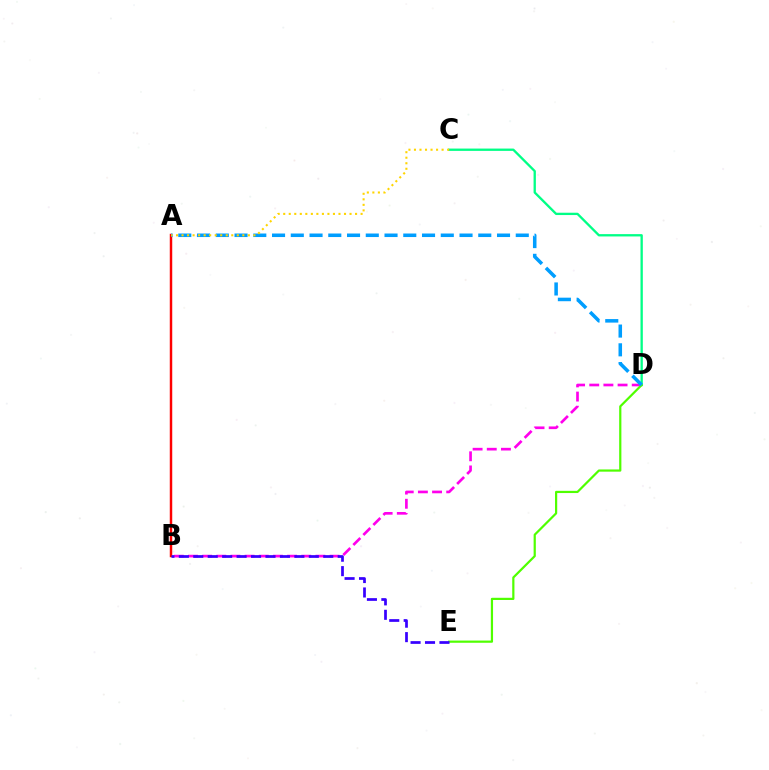{('B', 'D'): [{'color': '#ff00ed', 'line_style': 'dashed', 'thickness': 1.92}], ('A', 'B'): [{'color': '#ff0000', 'line_style': 'solid', 'thickness': 1.77}], ('C', 'D'): [{'color': '#00ff86', 'line_style': 'solid', 'thickness': 1.67}], ('D', 'E'): [{'color': '#4fff00', 'line_style': 'solid', 'thickness': 1.59}], ('B', 'E'): [{'color': '#3700ff', 'line_style': 'dashed', 'thickness': 1.96}], ('A', 'D'): [{'color': '#009eff', 'line_style': 'dashed', 'thickness': 2.55}], ('A', 'C'): [{'color': '#ffd500', 'line_style': 'dotted', 'thickness': 1.5}]}